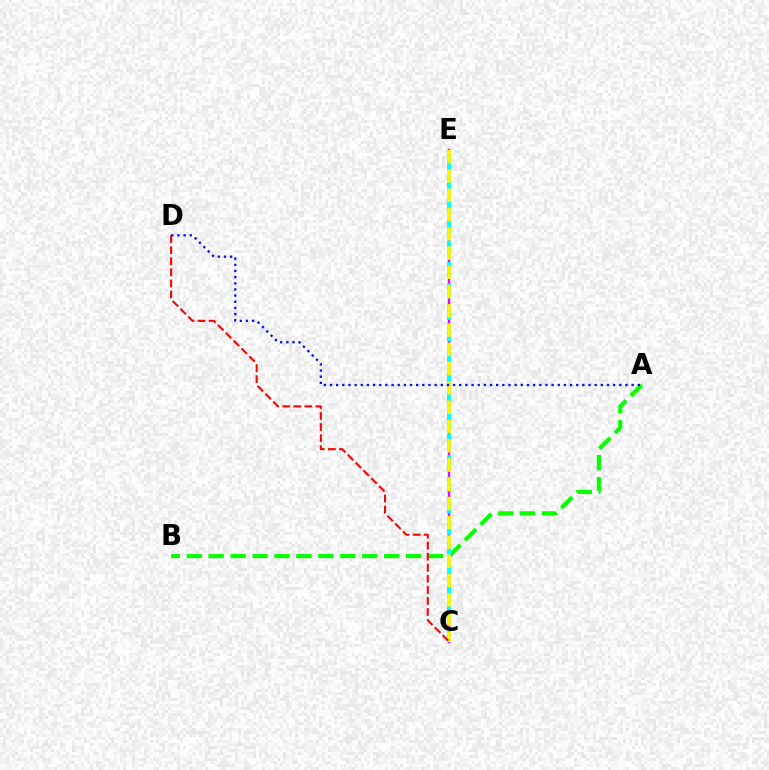{('A', 'B'): [{'color': '#08ff00', 'line_style': 'dashed', 'thickness': 2.98}], ('C', 'E'): [{'color': '#ee00ff', 'line_style': 'solid', 'thickness': 1.75}, {'color': '#00fff6', 'line_style': 'dashed', 'thickness': 2.92}, {'color': '#fcf500', 'line_style': 'dashed', 'thickness': 2.62}], ('C', 'D'): [{'color': '#ff0000', 'line_style': 'dashed', 'thickness': 1.5}], ('A', 'D'): [{'color': '#0010ff', 'line_style': 'dotted', 'thickness': 1.67}]}